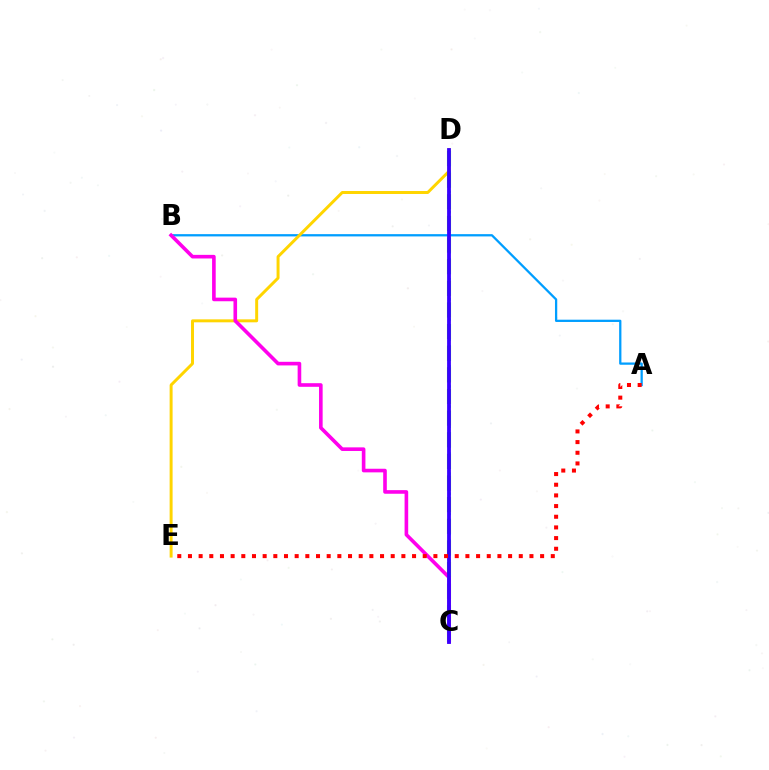{('A', 'B'): [{'color': '#009eff', 'line_style': 'solid', 'thickness': 1.64}], ('D', 'E'): [{'color': '#ffd500', 'line_style': 'solid', 'thickness': 2.14}], ('C', 'D'): [{'color': '#4fff00', 'line_style': 'dashed', 'thickness': 2.94}, {'color': '#00ff86', 'line_style': 'dotted', 'thickness': 1.82}, {'color': '#3700ff', 'line_style': 'solid', 'thickness': 2.74}], ('B', 'C'): [{'color': '#ff00ed', 'line_style': 'solid', 'thickness': 2.6}], ('A', 'E'): [{'color': '#ff0000', 'line_style': 'dotted', 'thickness': 2.9}]}